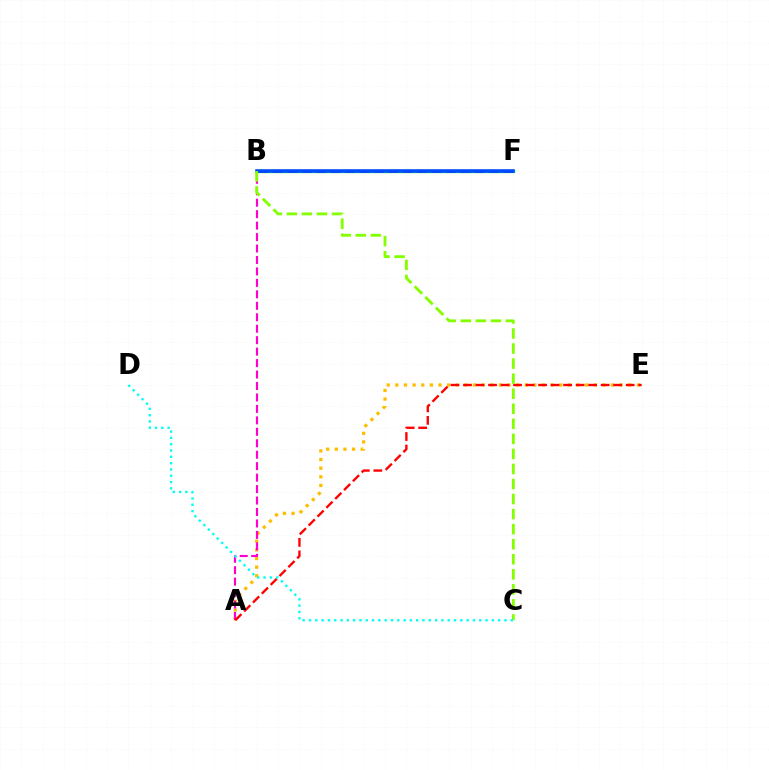{('A', 'E'): [{'color': '#ffbd00', 'line_style': 'dotted', 'thickness': 2.34}, {'color': '#ff0000', 'line_style': 'dashed', 'thickness': 1.7}], ('B', 'F'): [{'color': '#00ff39', 'line_style': 'solid', 'thickness': 2.4}, {'color': '#7200ff', 'line_style': 'dashed', 'thickness': 1.96}, {'color': '#004bff', 'line_style': 'solid', 'thickness': 2.56}], ('A', 'B'): [{'color': '#ff00cf', 'line_style': 'dashed', 'thickness': 1.56}], ('B', 'C'): [{'color': '#84ff00', 'line_style': 'dashed', 'thickness': 2.04}], ('C', 'D'): [{'color': '#00fff6', 'line_style': 'dotted', 'thickness': 1.71}]}